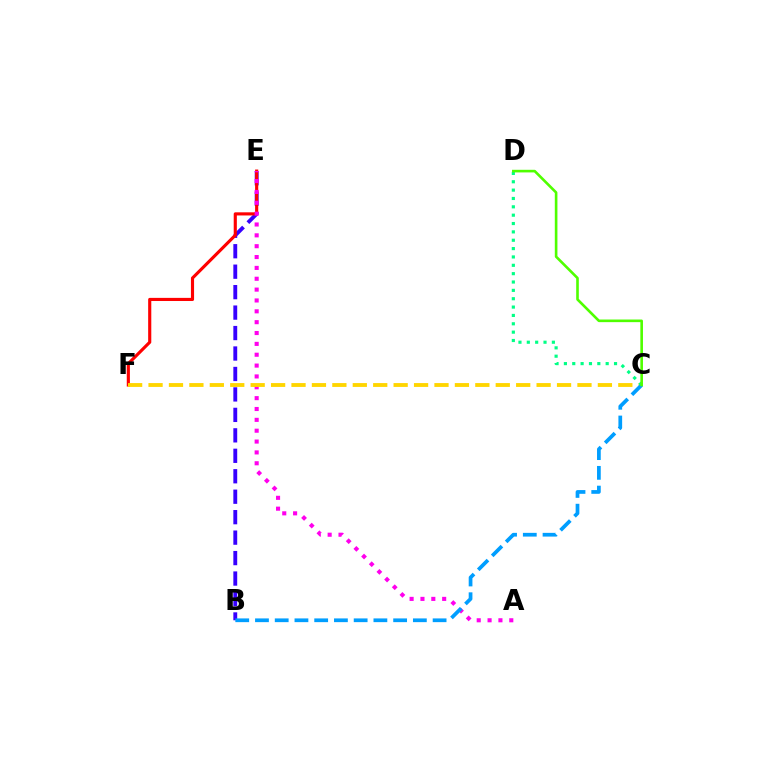{('B', 'E'): [{'color': '#3700ff', 'line_style': 'dashed', 'thickness': 2.78}], ('E', 'F'): [{'color': '#ff0000', 'line_style': 'solid', 'thickness': 2.26}], ('A', 'E'): [{'color': '#ff00ed', 'line_style': 'dotted', 'thickness': 2.95}], ('C', 'F'): [{'color': '#ffd500', 'line_style': 'dashed', 'thickness': 2.77}], ('B', 'C'): [{'color': '#009eff', 'line_style': 'dashed', 'thickness': 2.68}], ('C', 'D'): [{'color': '#00ff86', 'line_style': 'dotted', 'thickness': 2.27}, {'color': '#4fff00', 'line_style': 'solid', 'thickness': 1.89}]}